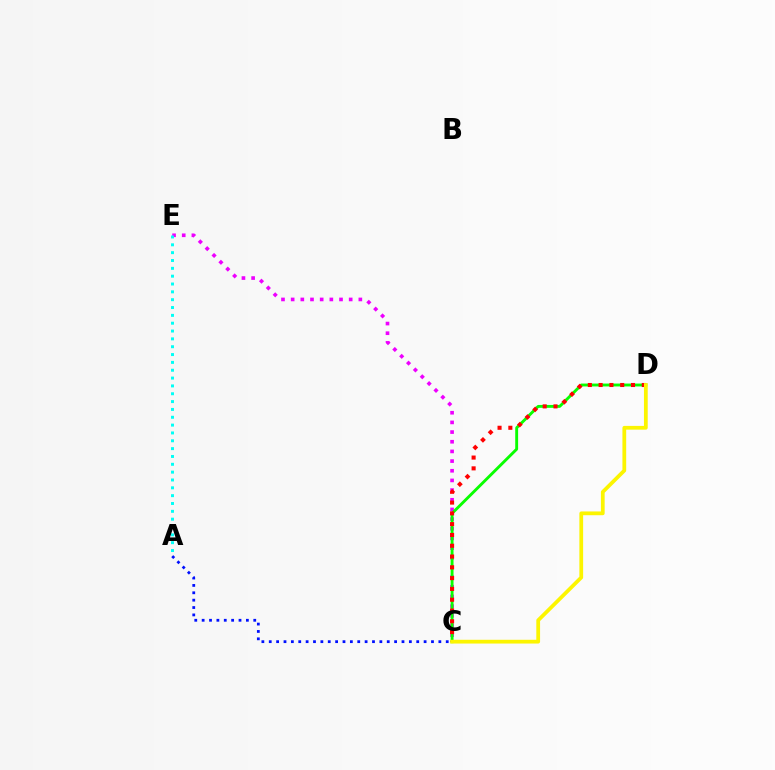{('C', 'E'): [{'color': '#ee00ff', 'line_style': 'dotted', 'thickness': 2.63}], ('A', 'E'): [{'color': '#00fff6', 'line_style': 'dotted', 'thickness': 2.13}], ('C', 'D'): [{'color': '#08ff00', 'line_style': 'solid', 'thickness': 2.08}, {'color': '#ff0000', 'line_style': 'dotted', 'thickness': 2.93}, {'color': '#fcf500', 'line_style': 'solid', 'thickness': 2.71}], ('A', 'C'): [{'color': '#0010ff', 'line_style': 'dotted', 'thickness': 2.0}]}